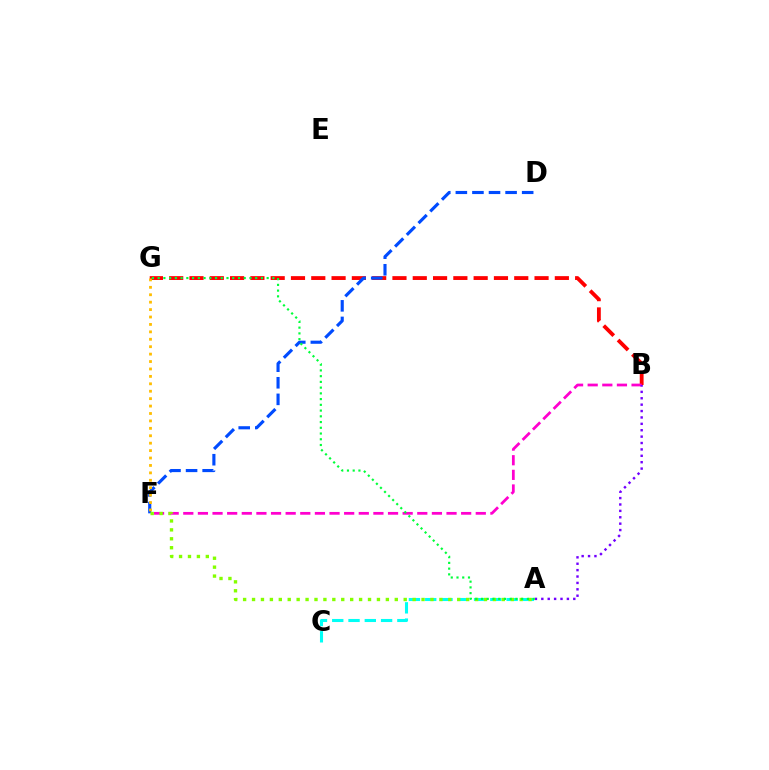{('B', 'G'): [{'color': '#ff0000', 'line_style': 'dashed', 'thickness': 2.76}], ('B', 'F'): [{'color': '#ff00cf', 'line_style': 'dashed', 'thickness': 1.99}], ('A', 'B'): [{'color': '#7200ff', 'line_style': 'dotted', 'thickness': 1.74}], ('A', 'C'): [{'color': '#00fff6', 'line_style': 'dashed', 'thickness': 2.21}], ('D', 'F'): [{'color': '#004bff', 'line_style': 'dashed', 'thickness': 2.25}], ('F', 'G'): [{'color': '#ffbd00', 'line_style': 'dotted', 'thickness': 2.02}], ('A', 'F'): [{'color': '#84ff00', 'line_style': 'dotted', 'thickness': 2.42}], ('A', 'G'): [{'color': '#00ff39', 'line_style': 'dotted', 'thickness': 1.56}]}